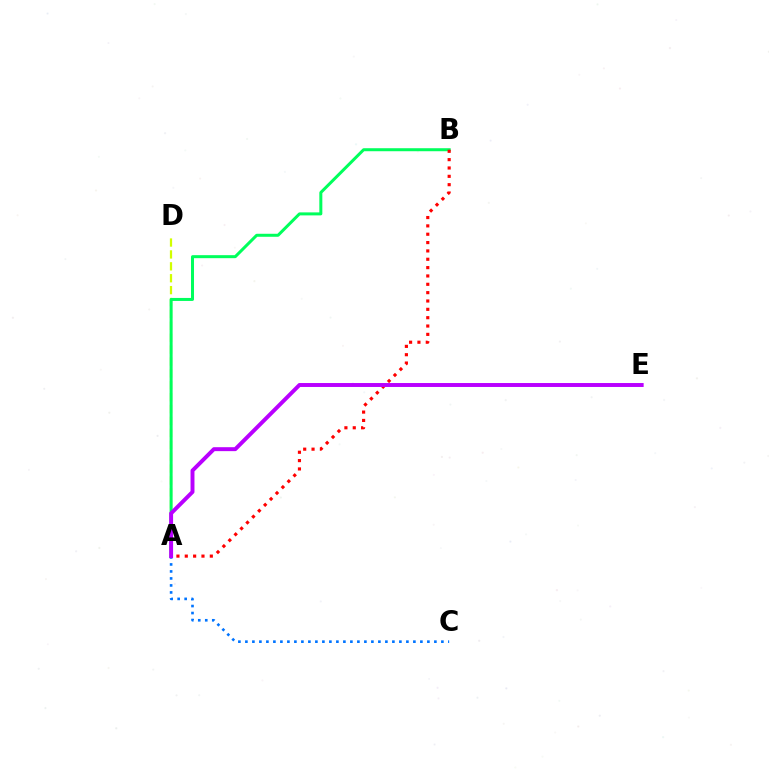{('A', 'D'): [{'color': '#d1ff00', 'line_style': 'dashed', 'thickness': 1.62}], ('A', 'C'): [{'color': '#0074ff', 'line_style': 'dotted', 'thickness': 1.9}], ('A', 'B'): [{'color': '#00ff5c', 'line_style': 'solid', 'thickness': 2.17}, {'color': '#ff0000', 'line_style': 'dotted', 'thickness': 2.27}], ('A', 'E'): [{'color': '#b900ff', 'line_style': 'solid', 'thickness': 2.84}]}